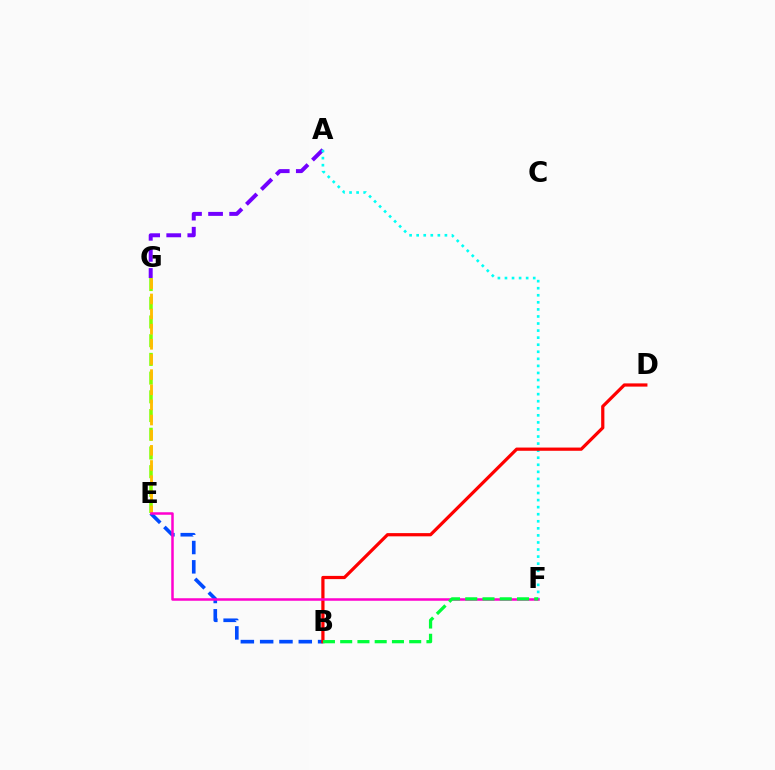{('B', 'E'): [{'color': '#004bff', 'line_style': 'dashed', 'thickness': 2.62}], ('A', 'G'): [{'color': '#7200ff', 'line_style': 'dashed', 'thickness': 2.86}], ('A', 'F'): [{'color': '#00fff6', 'line_style': 'dotted', 'thickness': 1.92}], ('E', 'G'): [{'color': '#84ff00', 'line_style': 'dashed', 'thickness': 2.54}, {'color': '#ffbd00', 'line_style': 'dashed', 'thickness': 2.06}], ('B', 'D'): [{'color': '#ff0000', 'line_style': 'solid', 'thickness': 2.32}], ('E', 'F'): [{'color': '#ff00cf', 'line_style': 'solid', 'thickness': 1.81}], ('B', 'F'): [{'color': '#00ff39', 'line_style': 'dashed', 'thickness': 2.34}]}